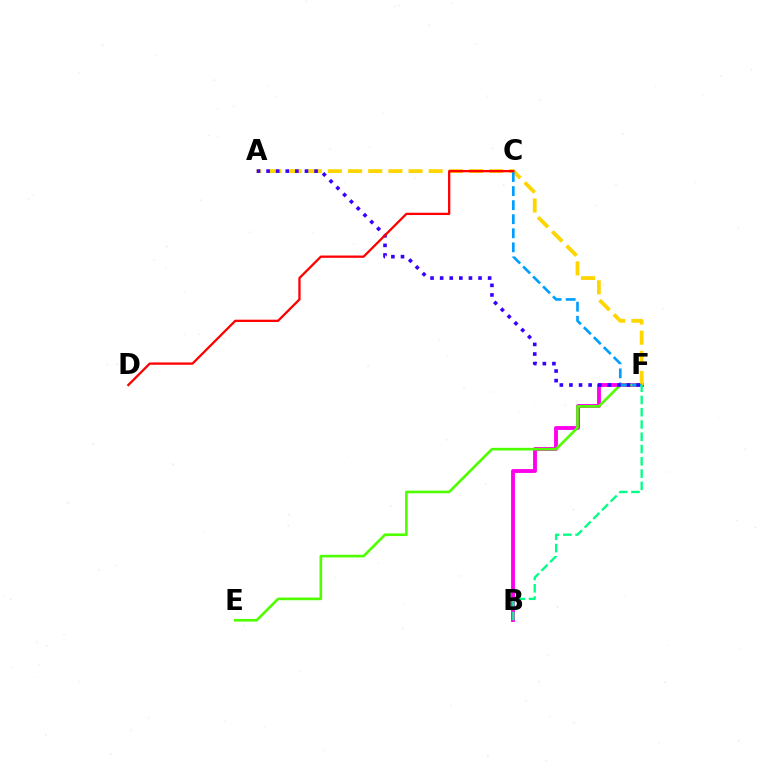{('B', 'F'): [{'color': '#ff00ed', 'line_style': 'solid', 'thickness': 2.78}, {'color': '#00ff86', 'line_style': 'dashed', 'thickness': 1.67}], ('E', 'F'): [{'color': '#4fff00', 'line_style': 'solid', 'thickness': 1.9}], ('A', 'F'): [{'color': '#ffd500', 'line_style': 'dashed', 'thickness': 2.74}, {'color': '#3700ff', 'line_style': 'dotted', 'thickness': 2.61}], ('C', 'F'): [{'color': '#009eff', 'line_style': 'dashed', 'thickness': 1.91}], ('C', 'D'): [{'color': '#ff0000', 'line_style': 'solid', 'thickness': 1.65}]}